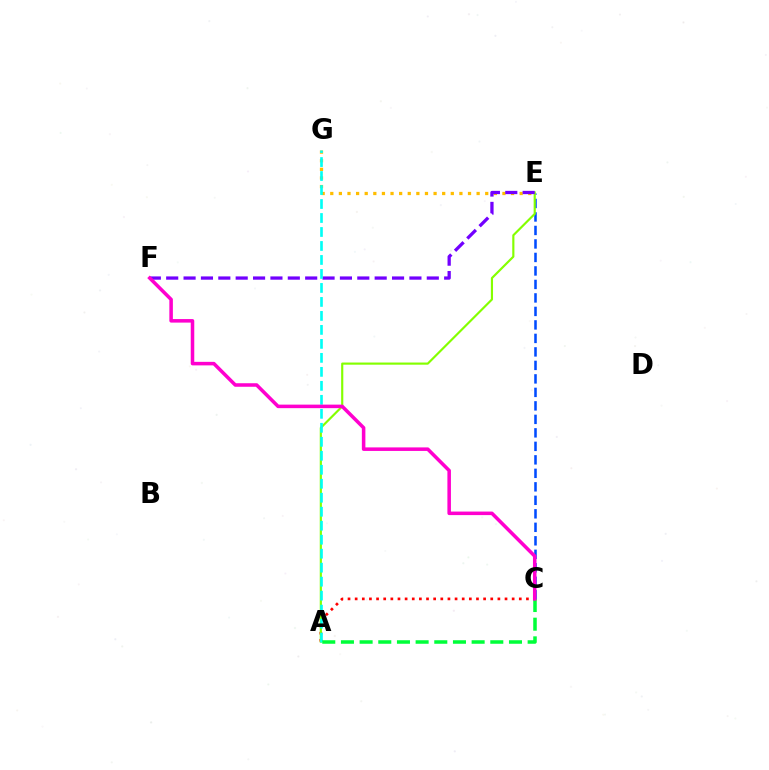{('C', 'E'): [{'color': '#004bff', 'line_style': 'dashed', 'thickness': 1.83}], ('A', 'C'): [{'color': '#ff0000', 'line_style': 'dotted', 'thickness': 1.94}, {'color': '#00ff39', 'line_style': 'dashed', 'thickness': 2.54}], ('E', 'G'): [{'color': '#ffbd00', 'line_style': 'dotted', 'thickness': 2.34}], ('A', 'E'): [{'color': '#84ff00', 'line_style': 'solid', 'thickness': 1.56}], ('E', 'F'): [{'color': '#7200ff', 'line_style': 'dashed', 'thickness': 2.36}], ('A', 'G'): [{'color': '#00fff6', 'line_style': 'dashed', 'thickness': 1.9}], ('C', 'F'): [{'color': '#ff00cf', 'line_style': 'solid', 'thickness': 2.54}]}